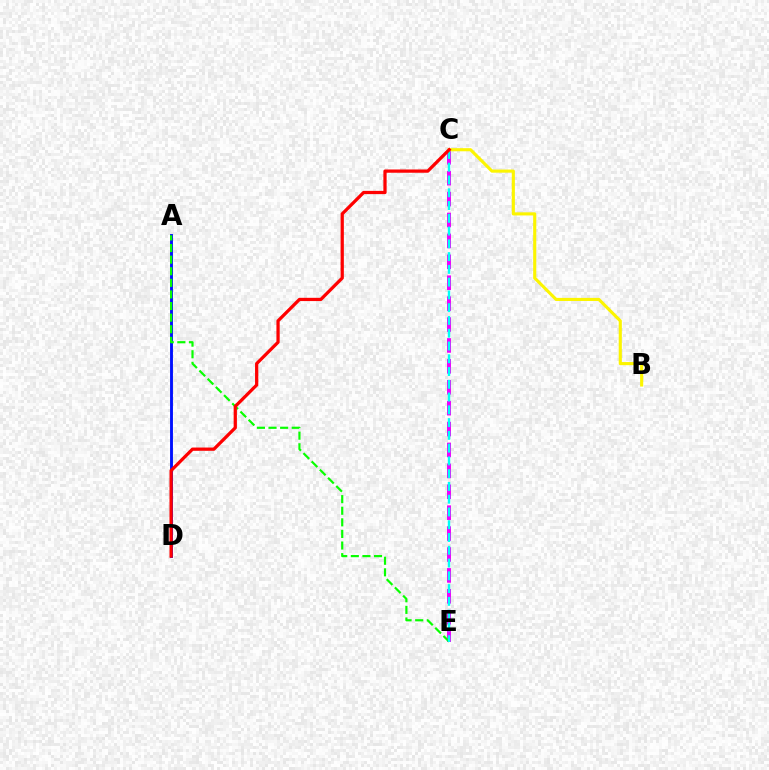{('C', 'E'): [{'color': '#ee00ff', 'line_style': 'dashed', 'thickness': 2.84}, {'color': '#00fff6', 'line_style': 'dashed', 'thickness': 1.73}], ('A', 'D'): [{'color': '#0010ff', 'line_style': 'solid', 'thickness': 2.08}], ('A', 'E'): [{'color': '#08ff00', 'line_style': 'dashed', 'thickness': 1.58}], ('B', 'C'): [{'color': '#fcf500', 'line_style': 'solid', 'thickness': 2.25}], ('C', 'D'): [{'color': '#ff0000', 'line_style': 'solid', 'thickness': 2.34}]}